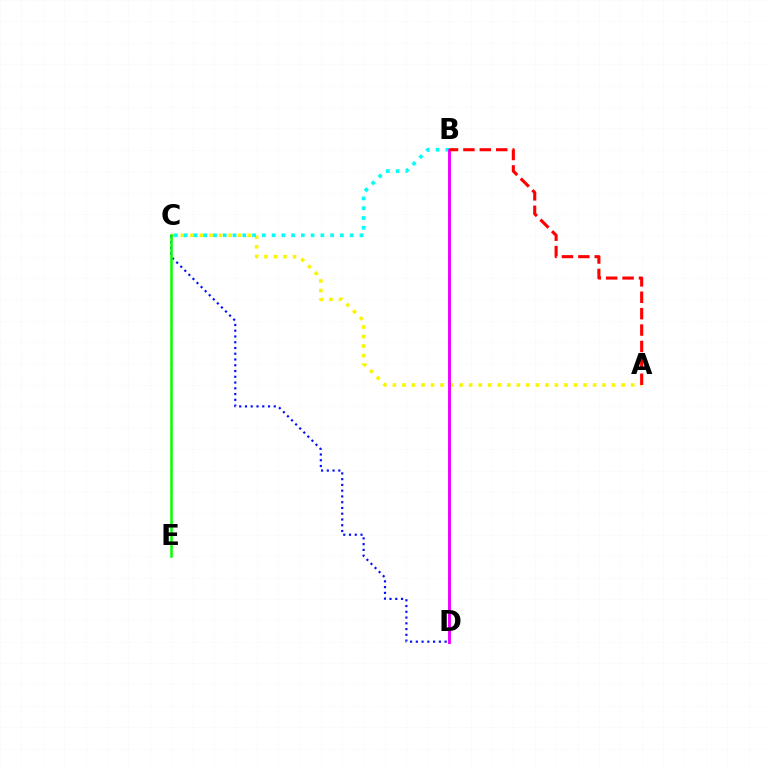{('A', 'C'): [{'color': '#fcf500', 'line_style': 'dotted', 'thickness': 2.59}], ('B', 'C'): [{'color': '#00fff6', 'line_style': 'dotted', 'thickness': 2.65}], ('C', 'D'): [{'color': '#0010ff', 'line_style': 'dotted', 'thickness': 1.56}], ('C', 'E'): [{'color': '#08ff00', 'line_style': 'solid', 'thickness': 1.81}], ('B', 'D'): [{'color': '#ee00ff', 'line_style': 'solid', 'thickness': 2.09}], ('A', 'B'): [{'color': '#ff0000', 'line_style': 'dashed', 'thickness': 2.23}]}